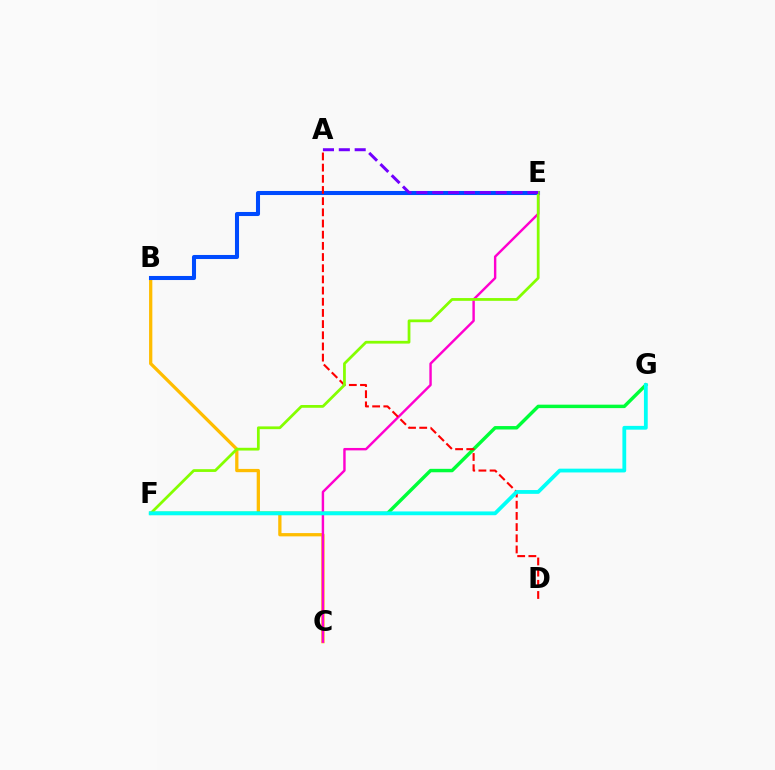{('B', 'C'): [{'color': '#ffbd00', 'line_style': 'solid', 'thickness': 2.36}], ('B', 'E'): [{'color': '#004bff', 'line_style': 'solid', 'thickness': 2.92}], ('F', 'G'): [{'color': '#00ff39', 'line_style': 'solid', 'thickness': 2.48}, {'color': '#00fff6', 'line_style': 'solid', 'thickness': 2.73}], ('C', 'E'): [{'color': '#ff00cf', 'line_style': 'solid', 'thickness': 1.74}], ('A', 'D'): [{'color': '#ff0000', 'line_style': 'dashed', 'thickness': 1.52}], ('E', 'F'): [{'color': '#84ff00', 'line_style': 'solid', 'thickness': 1.99}], ('A', 'E'): [{'color': '#7200ff', 'line_style': 'dashed', 'thickness': 2.16}]}